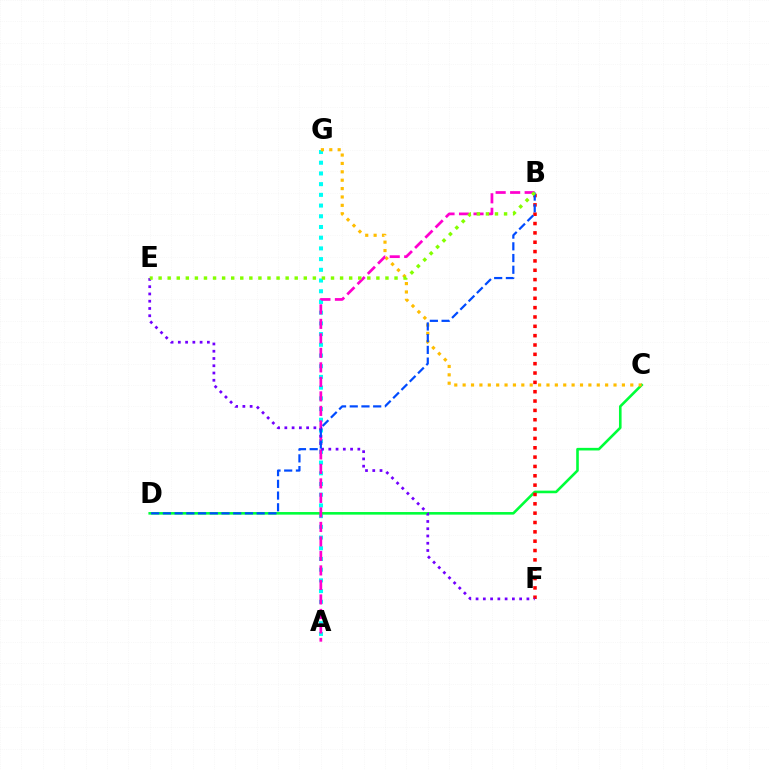{('A', 'G'): [{'color': '#00fff6', 'line_style': 'dotted', 'thickness': 2.91}], ('C', 'D'): [{'color': '#00ff39', 'line_style': 'solid', 'thickness': 1.88}], ('C', 'G'): [{'color': '#ffbd00', 'line_style': 'dotted', 'thickness': 2.28}], ('B', 'F'): [{'color': '#ff0000', 'line_style': 'dotted', 'thickness': 2.54}], ('A', 'B'): [{'color': '#ff00cf', 'line_style': 'dashed', 'thickness': 1.97}], ('E', 'F'): [{'color': '#7200ff', 'line_style': 'dotted', 'thickness': 1.97}], ('B', 'D'): [{'color': '#004bff', 'line_style': 'dashed', 'thickness': 1.59}], ('B', 'E'): [{'color': '#84ff00', 'line_style': 'dotted', 'thickness': 2.47}]}